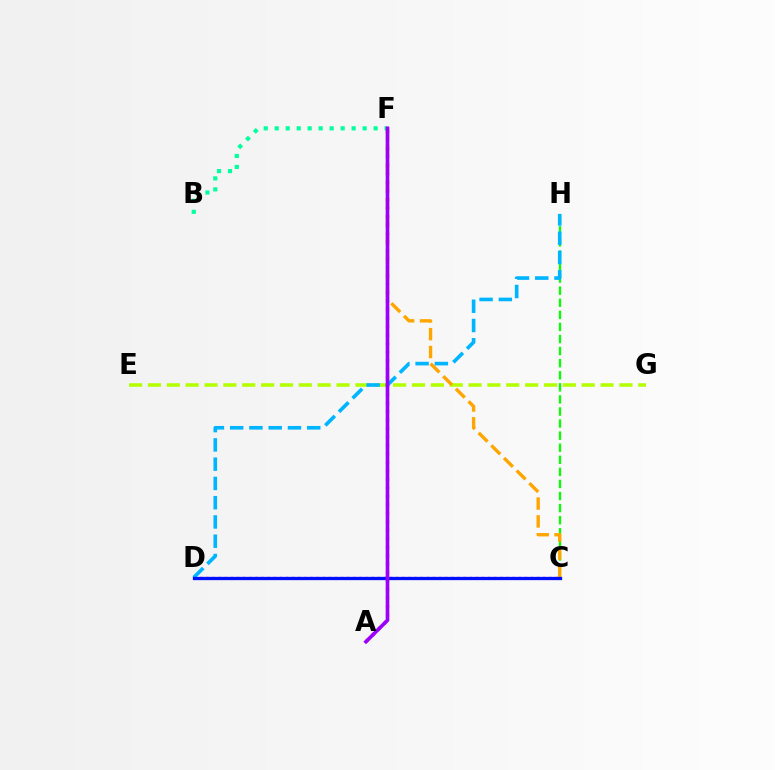{('E', 'G'): [{'color': '#b3ff00', 'line_style': 'dashed', 'thickness': 2.56}], ('C', 'H'): [{'color': '#08ff00', 'line_style': 'dashed', 'thickness': 1.64}], ('C', 'D'): [{'color': '#ff00bd', 'line_style': 'dotted', 'thickness': 1.66}, {'color': '#0010ff', 'line_style': 'solid', 'thickness': 2.37}], ('D', 'H'): [{'color': '#00b5ff', 'line_style': 'dashed', 'thickness': 2.62}], ('C', 'F'): [{'color': '#ffa500', 'line_style': 'dashed', 'thickness': 2.42}], ('A', 'F'): [{'color': '#ff0000', 'line_style': 'dotted', 'thickness': 2.3}, {'color': '#9b00ff', 'line_style': 'solid', 'thickness': 2.61}], ('B', 'F'): [{'color': '#00ff9d', 'line_style': 'dotted', 'thickness': 2.99}]}